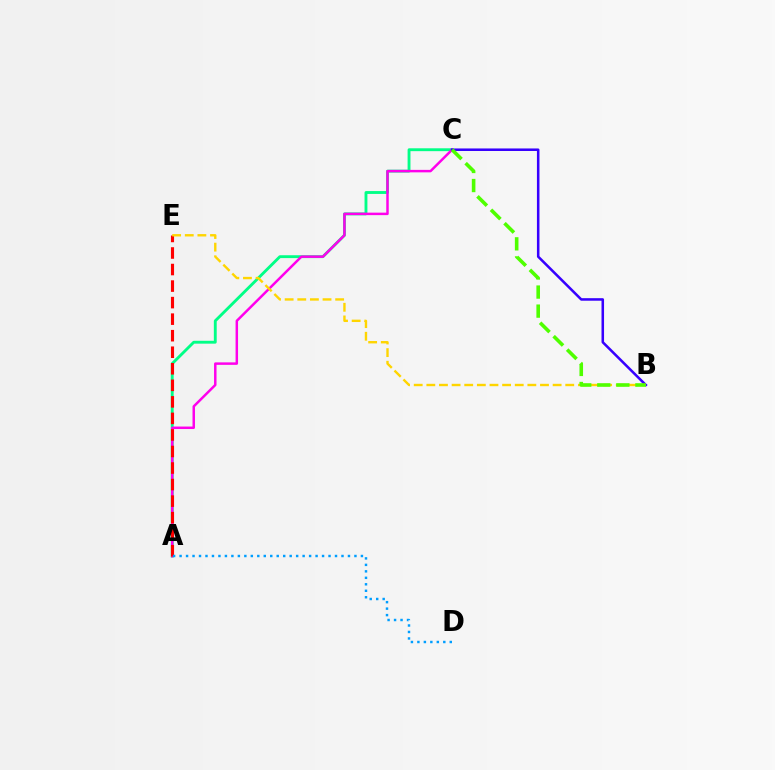{('A', 'C'): [{'color': '#00ff86', 'line_style': 'solid', 'thickness': 2.06}, {'color': '#ff00ed', 'line_style': 'solid', 'thickness': 1.79}], ('B', 'C'): [{'color': '#3700ff', 'line_style': 'solid', 'thickness': 1.83}, {'color': '#4fff00', 'line_style': 'dashed', 'thickness': 2.59}], ('A', 'E'): [{'color': '#ff0000', 'line_style': 'dashed', 'thickness': 2.25}], ('A', 'D'): [{'color': '#009eff', 'line_style': 'dotted', 'thickness': 1.76}], ('B', 'E'): [{'color': '#ffd500', 'line_style': 'dashed', 'thickness': 1.72}]}